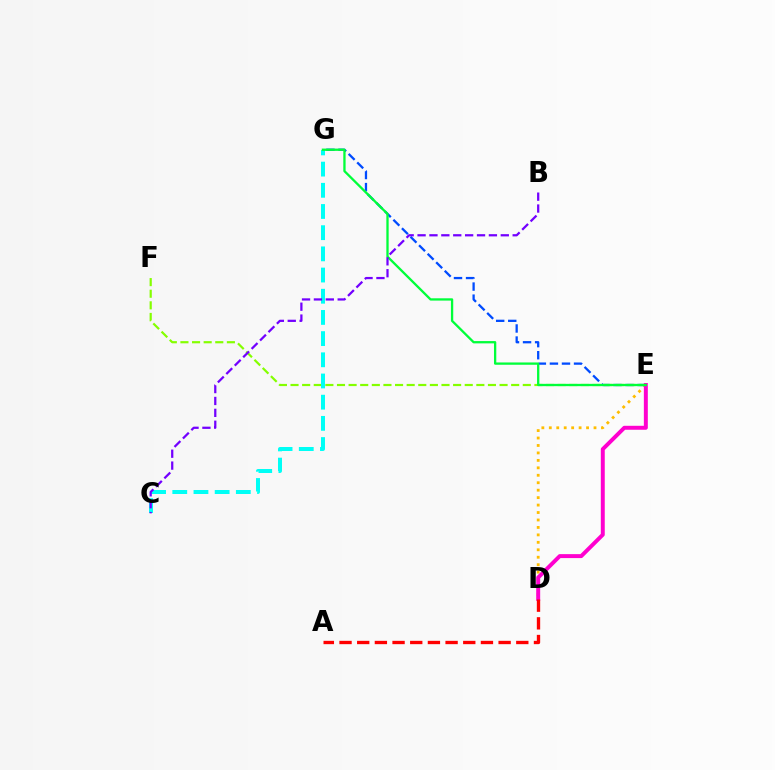{('E', 'F'): [{'color': '#84ff00', 'line_style': 'dashed', 'thickness': 1.58}], ('D', 'E'): [{'color': '#ffbd00', 'line_style': 'dotted', 'thickness': 2.02}, {'color': '#ff00cf', 'line_style': 'solid', 'thickness': 2.85}], ('E', 'G'): [{'color': '#004bff', 'line_style': 'dashed', 'thickness': 1.64}, {'color': '#00ff39', 'line_style': 'solid', 'thickness': 1.66}], ('C', 'G'): [{'color': '#00fff6', 'line_style': 'dashed', 'thickness': 2.88}], ('A', 'D'): [{'color': '#ff0000', 'line_style': 'dashed', 'thickness': 2.4}], ('B', 'C'): [{'color': '#7200ff', 'line_style': 'dashed', 'thickness': 1.62}]}